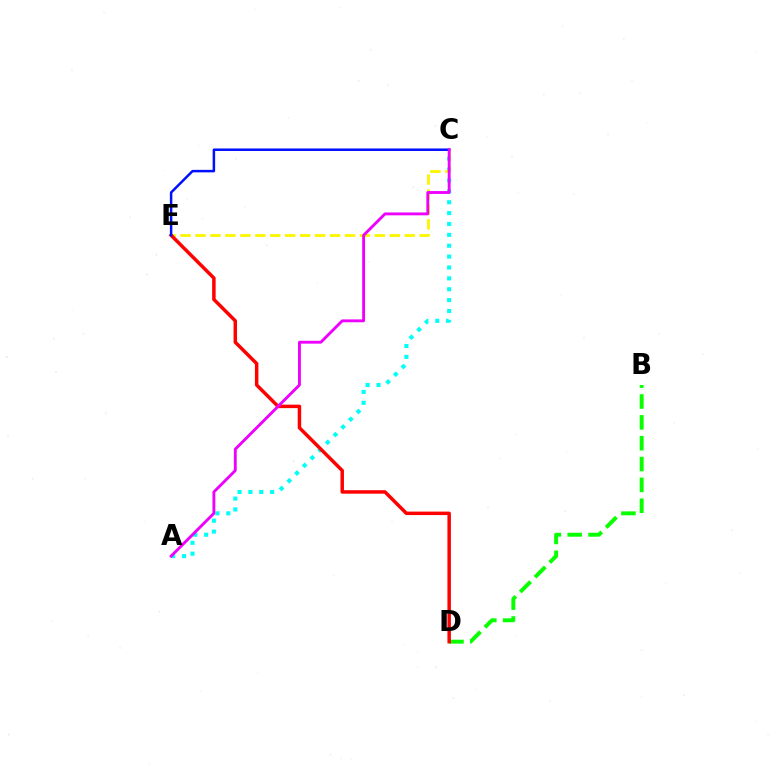{('A', 'C'): [{'color': '#00fff6', 'line_style': 'dotted', 'thickness': 2.96}, {'color': '#ee00ff', 'line_style': 'solid', 'thickness': 2.06}], ('C', 'E'): [{'color': '#fcf500', 'line_style': 'dashed', 'thickness': 2.03}, {'color': '#0010ff', 'line_style': 'solid', 'thickness': 1.8}], ('B', 'D'): [{'color': '#08ff00', 'line_style': 'dashed', 'thickness': 2.83}], ('D', 'E'): [{'color': '#ff0000', 'line_style': 'solid', 'thickness': 2.51}]}